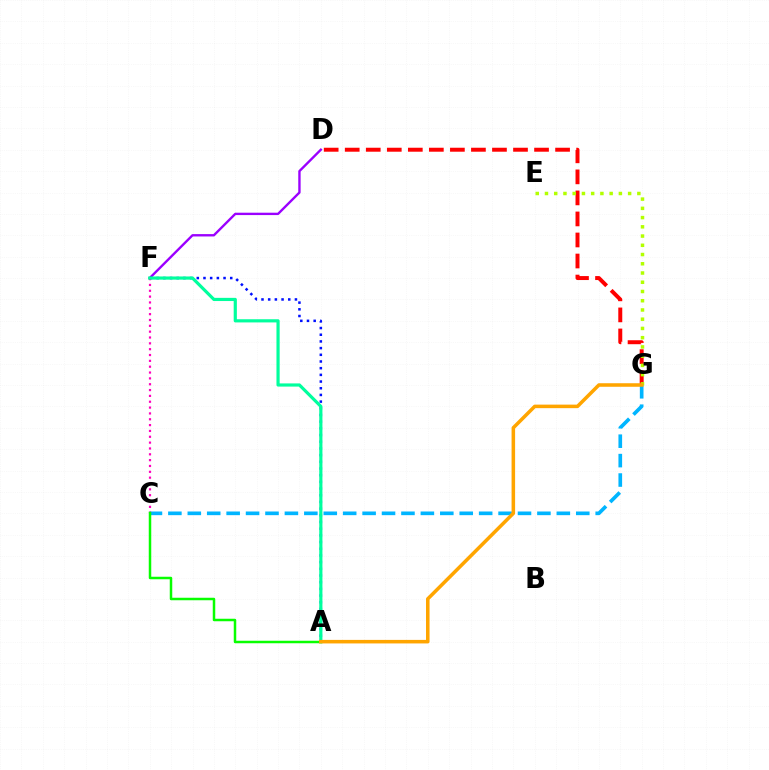{('D', 'F'): [{'color': '#9b00ff', 'line_style': 'solid', 'thickness': 1.71}], ('D', 'G'): [{'color': '#ff0000', 'line_style': 'dashed', 'thickness': 2.86}], ('A', 'F'): [{'color': '#0010ff', 'line_style': 'dotted', 'thickness': 1.82}, {'color': '#00ff9d', 'line_style': 'solid', 'thickness': 2.29}], ('C', 'G'): [{'color': '#00b5ff', 'line_style': 'dashed', 'thickness': 2.64}], ('E', 'G'): [{'color': '#b3ff00', 'line_style': 'dotted', 'thickness': 2.51}], ('C', 'F'): [{'color': '#ff00bd', 'line_style': 'dotted', 'thickness': 1.59}], ('A', 'C'): [{'color': '#08ff00', 'line_style': 'solid', 'thickness': 1.8}], ('A', 'G'): [{'color': '#ffa500', 'line_style': 'solid', 'thickness': 2.55}]}